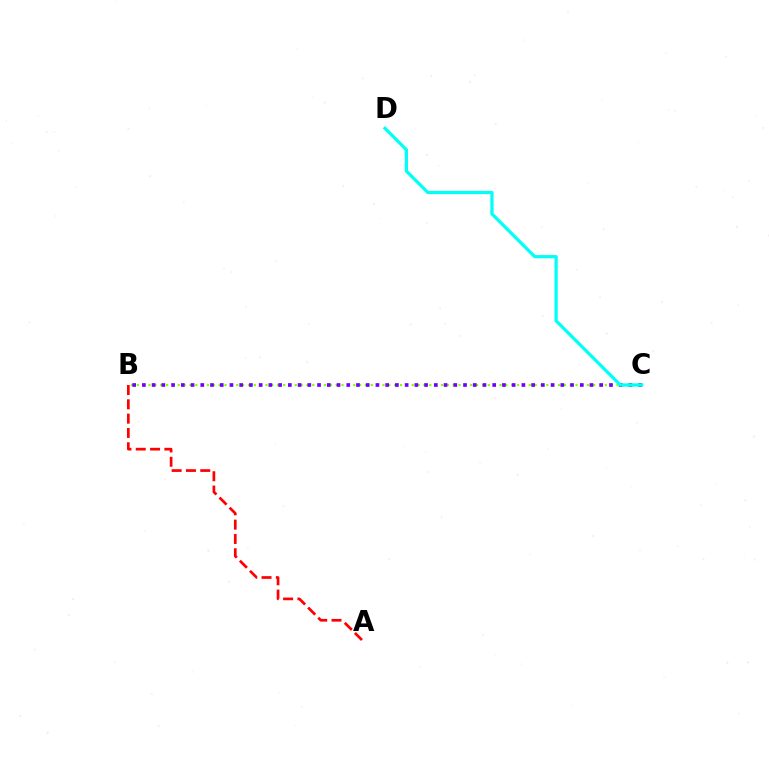{('A', 'B'): [{'color': '#ff0000', 'line_style': 'dashed', 'thickness': 1.94}], ('B', 'C'): [{'color': '#84ff00', 'line_style': 'dotted', 'thickness': 1.59}, {'color': '#7200ff', 'line_style': 'dotted', 'thickness': 2.64}], ('C', 'D'): [{'color': '#00fff6', 'line_style': 'solid', 'thickness': 2.34}]}